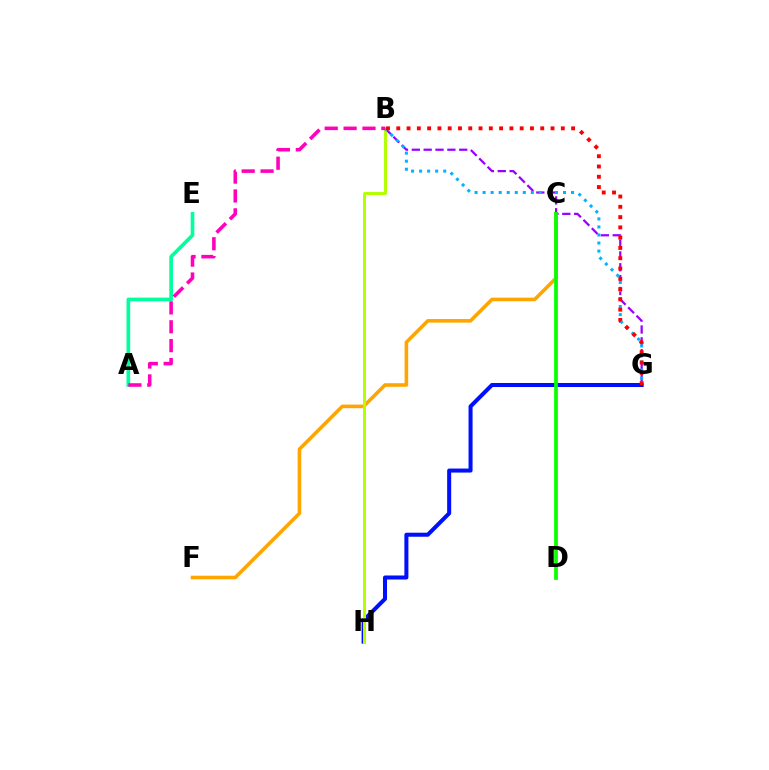{('G', 'H'): [{'color': '#0010ff', 'line_style': 'solid', 'thickness': 2.9}], ('C', 'F'): [{'color': '#ffa500', 'line_style': 'solid', 'thickness': 2.58}], ('B', 'G'): [{'color': '#9b00ff', 'line_style': 'dashed', 'thickness': 1.61}, {'color': '#00b5ff', 'line_style': 'dotted', 'thickness': 2.18}, {'color': '#ff0000', 'line_style': 'dotted', 'thickness': 2.79}], ('B', 'H'): [{'color': '#b3ff00', 'line_style': 'solid', 'thickness': 2.13}], ('C', 'D'): [{'color': '#08ff00', 'line_style': 'solid', 'thickness': 2.7}], ('A', 'E'): [{'color': '#00ff9d', 'line_style': 'solid', 'thickness': 2.64}], ('A', 'B'): [{'color': '#ff00bd', 'line_style': 'dashed', 'thickness': 2.56}]}